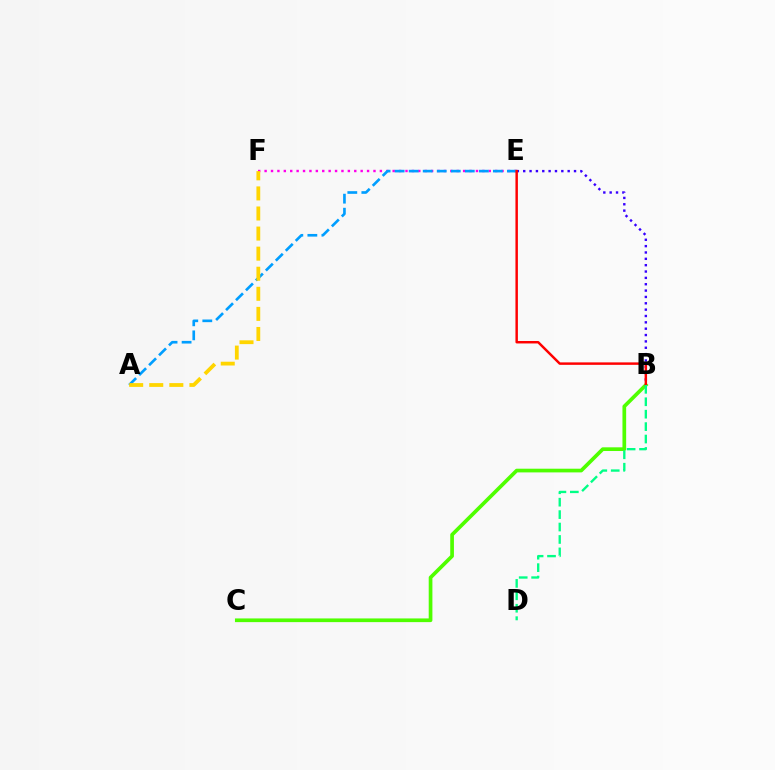{('B', 'E'): [{'color': '#3700ff', 'line_style': 'dotted', 'thickness': 1.73}, {'color': '#ff0000', 'line_style': 'solid', 'thickness': 1.77}], ('E', 'F'): [{'color': '#ff00ed', 'line_style': 'dotted', 'thickness': 1.74}], ('B', 'C'): [{'color': '#4fff00', 'line_style': 'solid', 'thickness': 2.66}], ('A', 'E'): [{'color': '#009eff', 'line_style': 'dashed', 'thickness': 1.91}], ('A', 'F'): [{'color': '#ffd500', 'line_style': 'dashed', 'thickness': 2.73}], ('B', 'D'): [{'color': '#00ff86', 'line_style': 'dashed', 'thickness': 1.69}]}